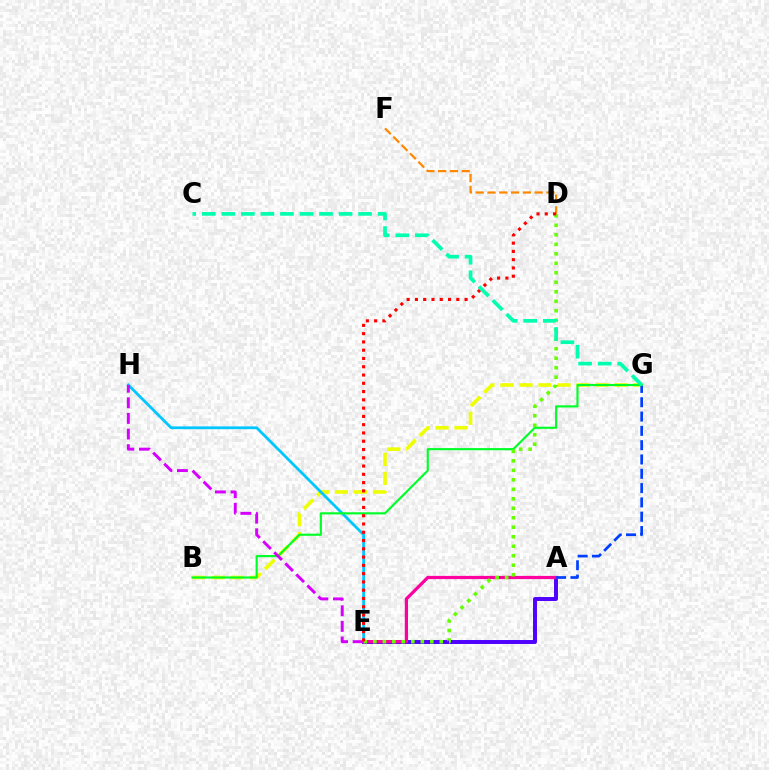{('B', 'G'): [{'color': '#eeff00', 'line_style': 'dashed', 'thickness': 2.58}, {'color': '#00ff27', 'line_style': 'solid', 'thickness': 1.55}], ('A', 'E'): [{'color': '#4f00ff', 'line_style': 'solid', 'thickness': 2.84}, {'color': '#ff00a0', 'line_style': 'solid', 'thickness': 2.32}], ('A', 'G'): [{'color': '#003fff', 'line_style': 'dashed', 'thickness': 1.94}], ('E', 'H'): [{'color': '#00c7ff', 'line_style': 'solid', 'thickness': 1.98}, {'color': '#d600ff', 'line_style': 'dashed', 'thickness': 2.12}], ('D', 'E'): [{'color': '#66ff00', 'line_style': 'dotted', 'thickness': 2.58}, {'color': '#ff0000', 'line_style': 'dotted', 'thickness': 2.25}], ('D', 'F'): [{'color': '#ff8800', 'line_style': 'dashed', 'thickness': 1.6}], ('C', 'G'): [{'color': '#00ffaf', 'line_style': 'dashed', 'thickness': 2.65}]}